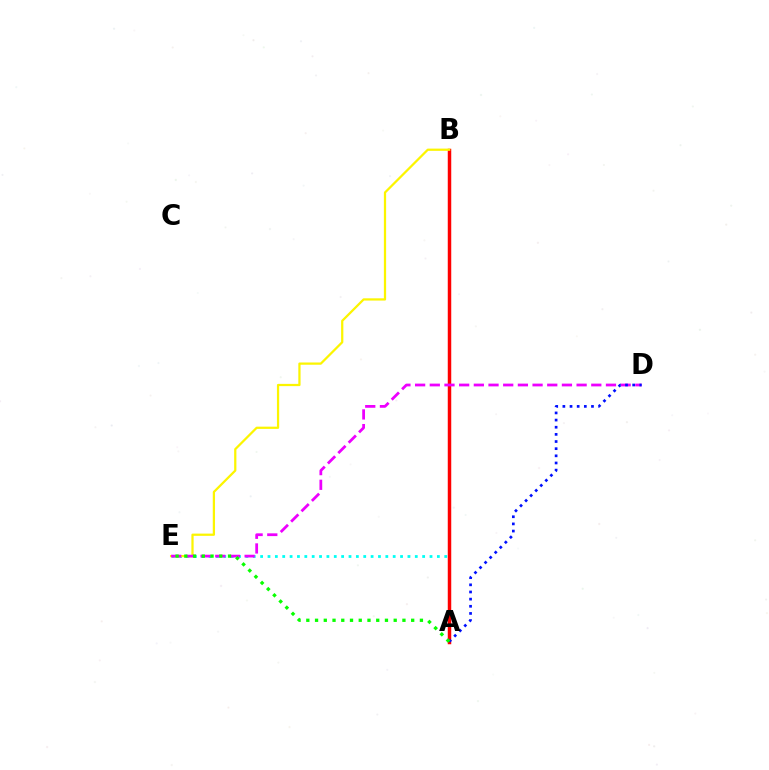{('A', 'E'): [{'color': '#00fff6', 'line_style': 'dotted', 'thickness': 2.0}, {'color': '#08ff00', 'line_style': 'dotted', 'thickness': 2.37}], ('A', 'B'): [{'color': '#ff0000', 'line_style': 'solid', 'thickness': 2.51}], ('B', 'E'): [{'color': '#fcf500', 'line_style': 'solid', 'thickness': 1.62}], ('D', 'E'): [{'color': '#ee00ff', 'line_style': 'dashed', 'thickness': 1.99}], ('A', 'D'): [{'color': '#0010ff', 'line_style': 'dotted', 'thickness': 1.94}]}